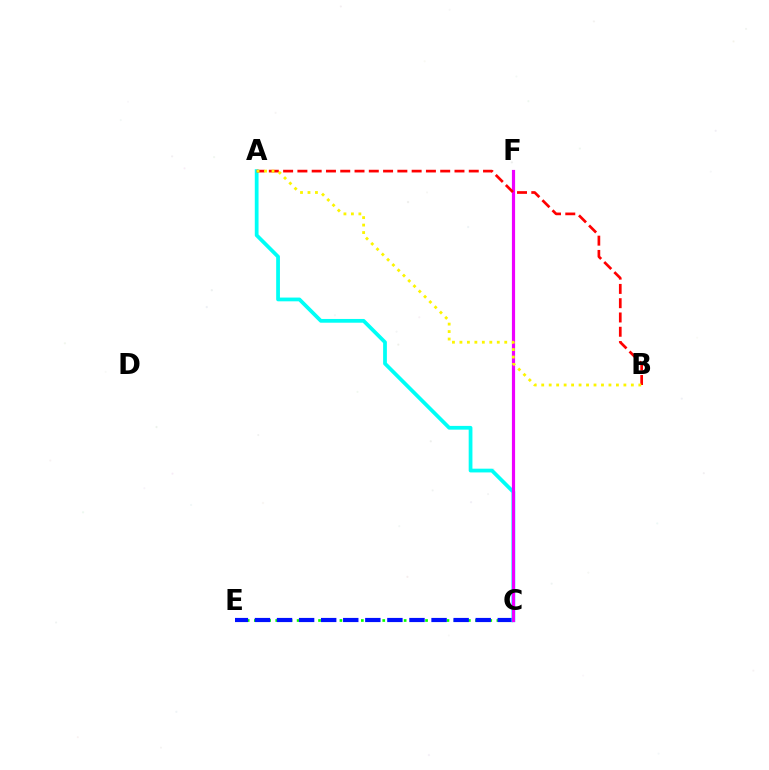{('C', 'E'): [{'color': '#08ff00', 'line_style': 'dotted', 'thickness': 1.94}, {'color': '#0010ff', 'line_style': 'dashed', 'thickness': 3.0}], ('A', 'C'): [{'color': '#00fff6', 'line_style': 'solid', 'thickness': 2.7}], ('C', 'F'): [{'color': '#ee00ff', 'line_style': 'solid', 'thickness': 2.29}], ('A', 'B'): [{'color': '#ff0000', 'line_style': 'dashed', 'thickness': 1.94}, {'color': '#fcf500', 'line_style': 'dotted', 'thickness': 2.03}]}